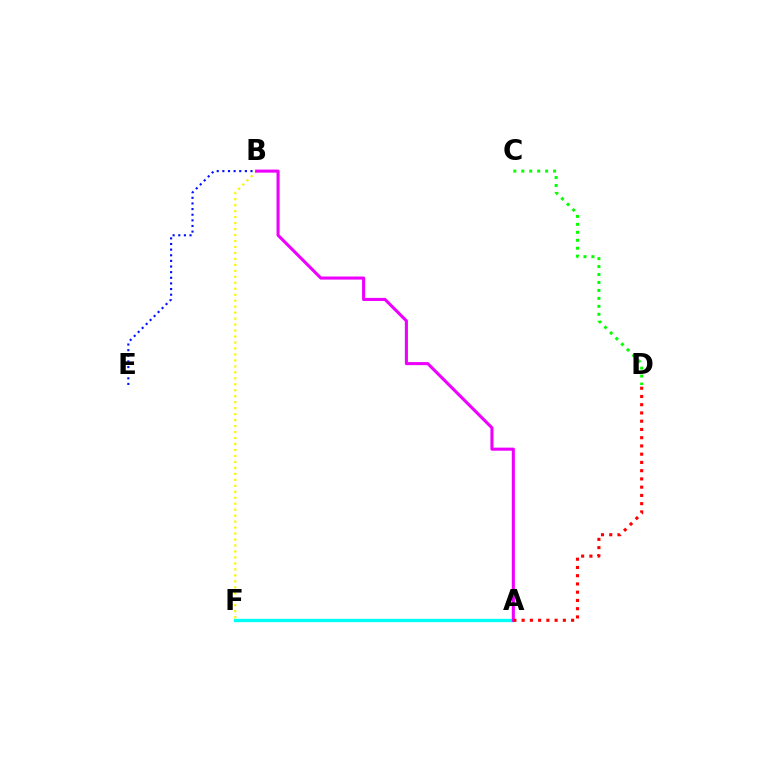{('B', 'E'): [{'color': '#0010ff', 'line_style': 'dotted', 'thickness': 1.53}], ('C', 'D'): [{'color': '#08ff00', 'line_style': 'dotted', 'thickness': 2.16}], ('A', 'F'): [{'color': '#00fff6', 'line_style': 'solid', 'thickness': 2.39}], ('B', 'F'): [{'color': '#fcf500', 'line_style': 'dotted', 'thickness': 1.62}], ('A', 'B'): [{'color': '#ee00ff', 'line_style': 'solid', 'thickness': 2.21}], ('A', 'D'): [{'color': '#ff0000', 'line_style': 'dotted', 'thickness': 2.24}]}